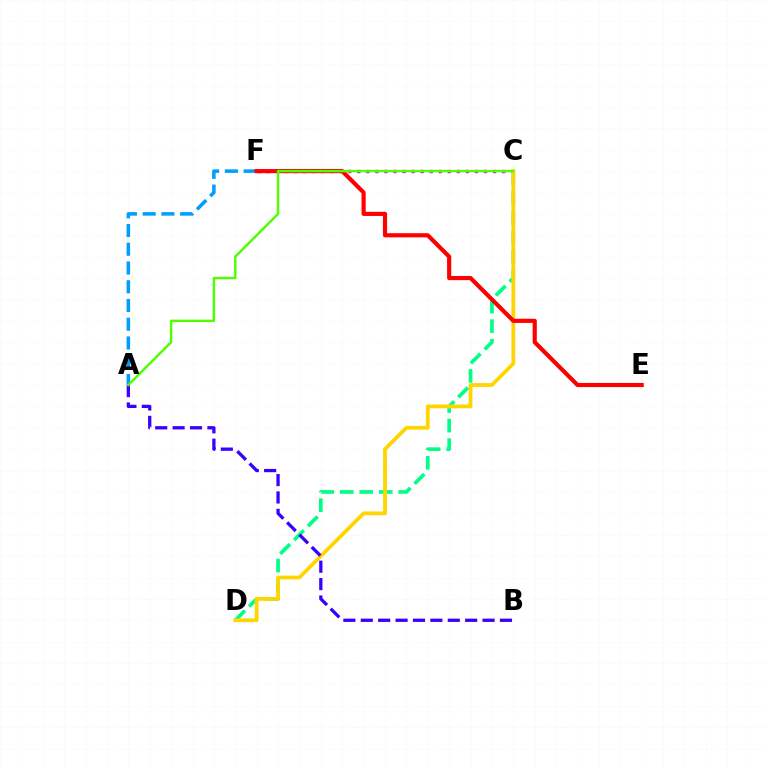{('C', 'F'): [{'color': '#ff00ed', 'line_style': 'dotted', 'thickness': 2.46}], ('A', 'F'): [{'color': '#009eff', 'line_style': 'dashed', 'thickness': 2.55}], ('C', 'D'): [{'color': '#00ff86', 'line_style': 'dashed', 'thickness': 2.65}, {'color': '#ffd500', 'line_style': 'solid', 'thickness': 2.71}], ('E', 'F'): [{'color': '#ff0000', 'line_style': 'solid', 'thickness': 2.99}], ('A', 'B'): [{'color': '#3700ff', 'line_style': 'dashed', 'thickness': 2.36}], ('A', 'C'): [{'color': '#4fff00', 'line_style': 'solid', 'thickness': 1.74}]}